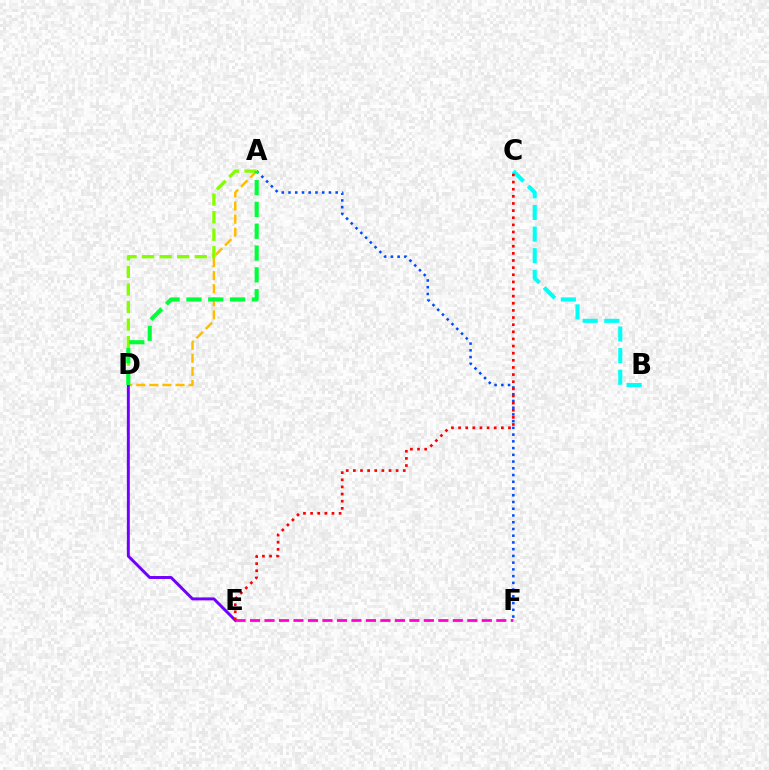{('B', 'C'): [{'color': '#00fff6', 'line_style': 'dashed', 'thickness': 2.94}], ('A', 'F'): [{'color': '#004bff', 'line_style': 'dotted', 'thickness': 1.83}], ('A', 'D'): [{'color': '#ffbd00', 'line_style': 'dashed', 'thickness': 1.78}, {'color': '#84ff00', 'line_style': 'dashed', 'thickness': 2.38}, {'color': '#00ff39', 'line_style': 'dashed', 'thickness': 2.97}], ('D', 'E'): [{'color': '#7200ff', 'line_style': 'solid', 'thickness': 2.12}], ('C', 'E'): [{'color': '#ff0000', 'line_style': 'dotted', 'thickness': 1.94}], ('E', 'F'): [{'color': '#ff00cf', 'line_style': 'dashed', 'thickness': 1.97}]}